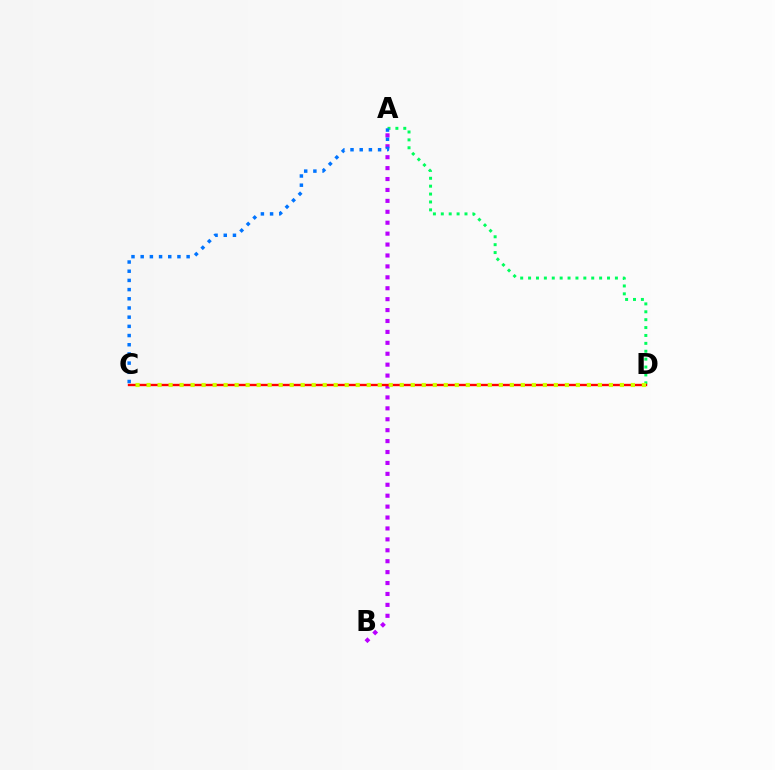{('A', 'B'): [{'color': '#b900ff', 'line_style': 'dotted', 'thickness': 2.97}], ('A', 'D'): [{'color': '#00ff5c', 'line_style': 'dotted', 'thickness': 2.14}], ('C', 'D'): [{'color': '#ff0000', 'line_style': 'solid', 'thickness': 1.71}, {'color': '#d1ff00', 'line_style': 'dotted', 'thickness': 2.99}], ('A', 'C'): [{'color': '#0074ff', 'line_style': 'dotted', 'thickness': 2.5}]}